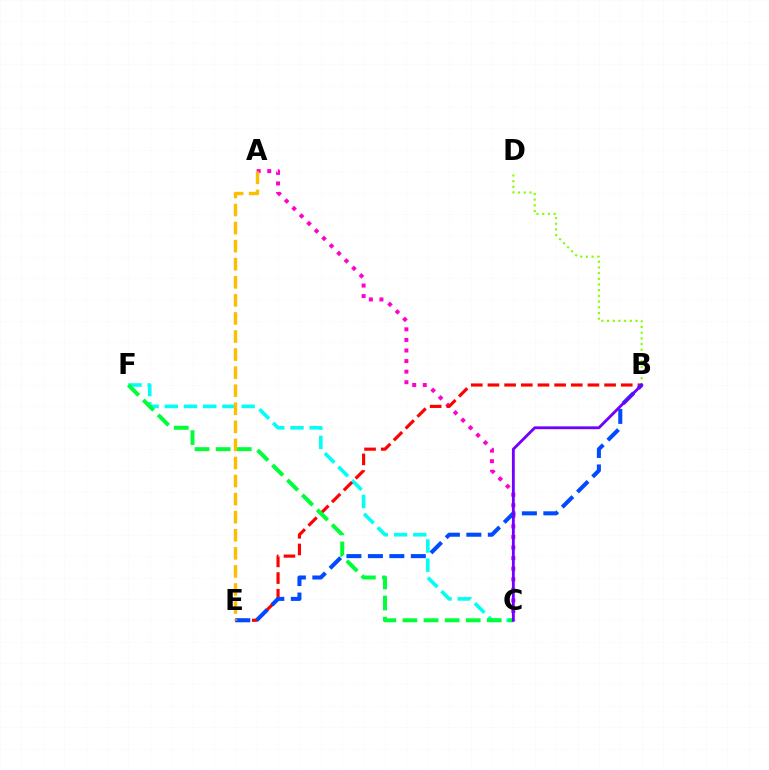{('B', 'D'): [{'color': '#84ff00', 'line_style': 'dotted', 'thickness': 1.55}], ('A', 'C'): [{'color': '#ff00cf', 'line_style': 'dotted', 'thickness': 2.87}], ('C', 'F'): [{'color': '#00fff6', 'line_style': 'dashed', 'thickness': 2.61}, {'color': '#00ff39', 'line_style': 'dashed', 'thickness': 2.87}], ('B', 'E'): [{'color': '#ff0000', 'line_style': 'dashed', 'thickness': 2.26}, {'color': '#004bff', 'line_style': 'dashed', 'thickness': 2.92}], ('A', 'E'): [{'color': '#ffbd00', 'line_style': 'dashed', 'thickness': 2.45}], ('B', 'C'): [{'color': '#7200ff', 'line_style': 'solid', 'thickness': 2.05}]}